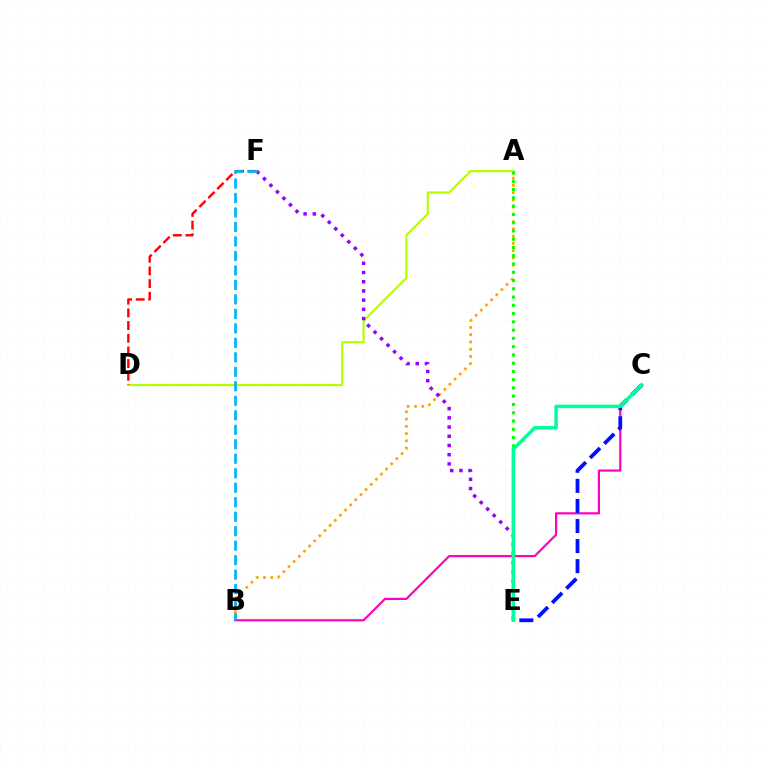{('A', 'B'): [{'color': '#ffa500', 'line_style': 'dotted', 'thickness': 1.97}], ('A', 'D'): [{'color': '#b3ff00', 'line_style': 'solid', 'thickness': 1.57}], ('E', 'F'): [{'color': '#9b00ff', 'line_style': 'dotted', 'thickness': 2.5}], ('A', 'E'): [{'color': '#08ff00', 'line_style': 'dotted', 'thickness': 2.25}], ('B', 'C'): [{'color': '#ff00bd', 'line_style': 'solid', 'thickness': 1.58}], ('C', 'E'): [{'color': '#0010ff', 'line_style': 'dashed', 'thickness': 2.73}, {'color': '#00ff9d', 'line_style': 'solid', 'thickness': 2.53}], ('D', 'F'): [{'color': '#ff0000', 'line_style': 'dashed', 'thickness': 1.72}], ('B', 'F'): [{'color': '#00b5ff', 'line_style': 'dashed', 'thickness': 1.97}]}